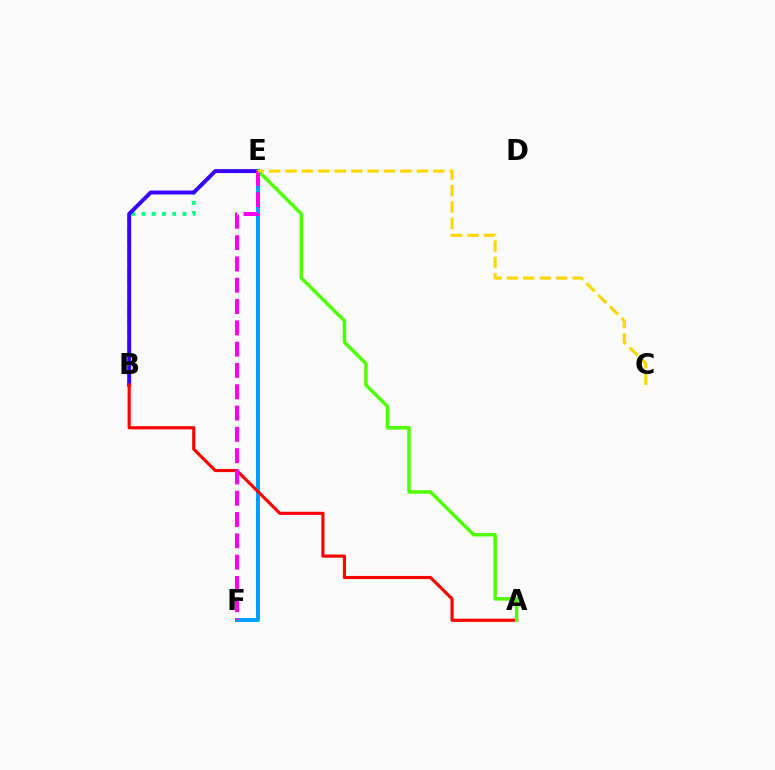{('E', 'F'): [{'color': '#009eff', 'line_style': 'solid', 'thickness': 2.86}, {'color': '#ff00ed', 'line_style': 'dashed', 'thickness': 2.89}], ('B', 'E'): [{'color': '#00ff86', 'line_style': 'dotted', 'thickness': 2.78}, {'color': '#3700ff', 'line_style': 'solid', 'thickness': 2.82}], ('A', 'B'): [{'color': '#ff0000', 'line_style': 'solid', 'thickness': 2.26}], ('A', 'E'): [{'color': '#4fff00', 'line_style': 'solid', 'thickness': 2.52}], ('C', 'E'): [{'color': '#ffd500', 'line_style': 'dashed', 'thickness': 2.23}]}